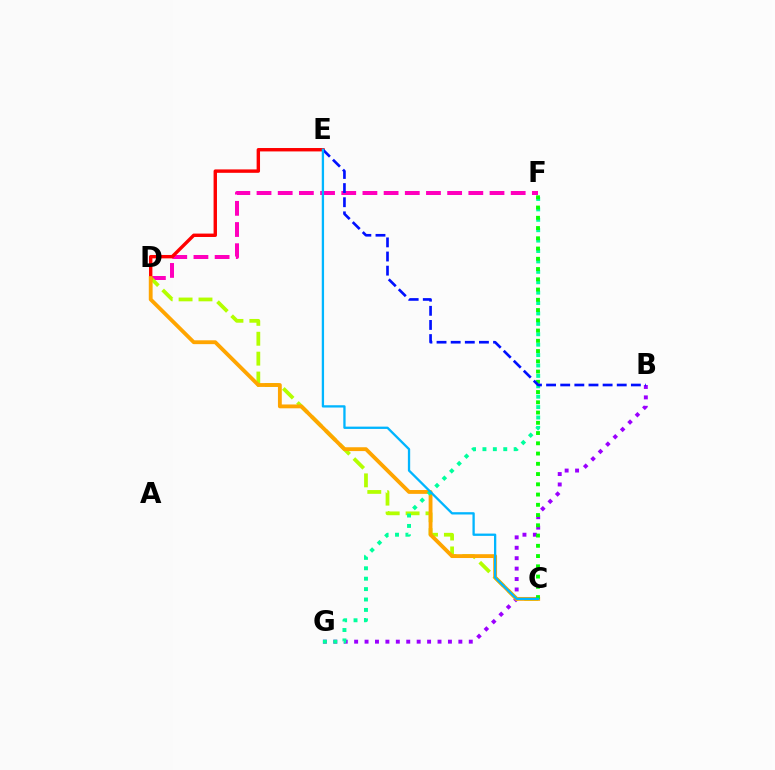{('D', 'F'): [{'color': '#ff00bd', 'line_style': 'dashed', 'thickness': 2.88}], ('B', 'G'): [{'color': '#9b00ff', 'line_style': 'dotted', 'thickness': 2.83}], ('C', 'D'): [{'color': '#b3ff00', 'line_style': 'dashed', 'thickness': 2.7}, {'color': '#ffa500', 'line_style': 'solid', 'thickness': 2.76}], ('D', 'E'): [{'color': '#ff0000', 'line_style': 'solid', 'thickness': 2.45}], ('F', 'G'): [{'color': '#00ff9d', 'line_style': 'dotted', 'thickness': 2.83}], ('C', 'F'): [{'color': '#08ff00', 'line_style': 'dotted', 'thickness': 2.79}], ('B', 'E'): [{'color': '#0010ff', 'line_style': 'dashed', 'thickness': 1.92}], ('C', 'E'): [{'color': '#00b5ff', 'line_style': 'solid', 'thickness': 1.66}]}